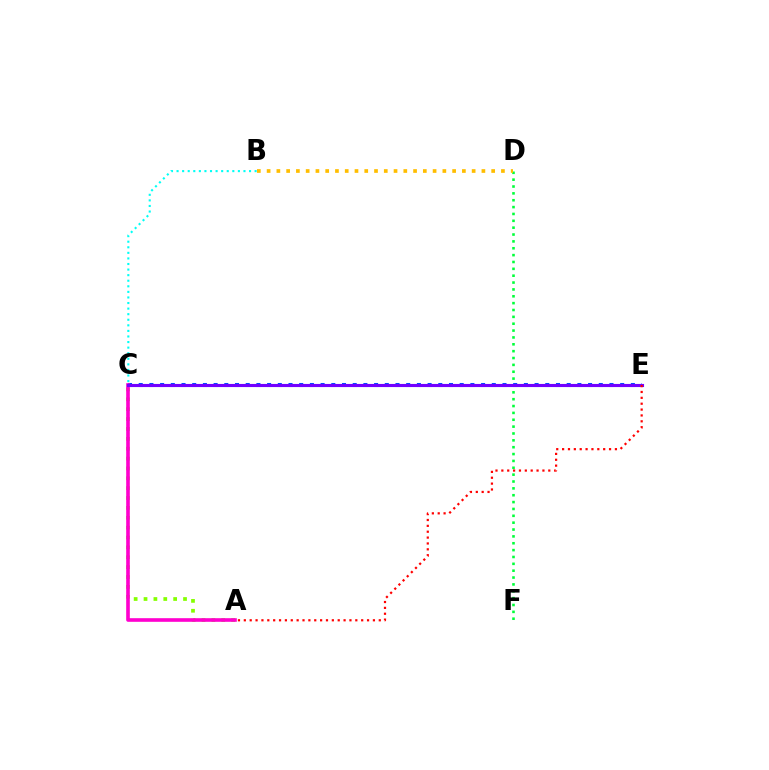{('C', 'E'): [{'color': '#004bff', 'line_style': 'dotted', 'thickness': 2.91}, {'color': '#7200ff', 'line_style': 'solid', 'thickness': 2.25}], ('A', 'C'): [{'color': '#84ff00', 'line_style': 'dotted', 'thickness': 2.68}, {'color': '#ff00cf', 'line_style': 'solid', 'thickness': 2.61}], ('B', 'C'): [{'color': '#00fff6', 'line_style': 'dotted', 'thickness': 1.51}], ('D', 'F'): [{'color': '#00ff39', 'line_style': 'dotted', 'thickness': 1.86}], ('A', 'E'): [{'color': '#ff0000', 'line_style': 'dotted', 'thickness': 1.59}], ('B', 'D'): [{'color': '#ffbd00', 'line_style': 'dotted', 'thickness': 2.65}]}